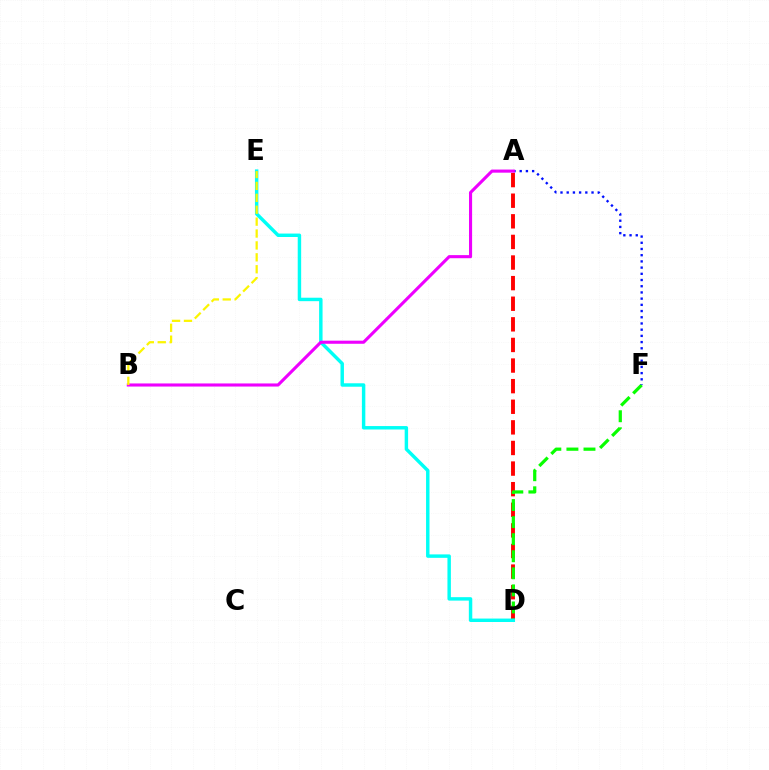{('A', 'D'): [{'color': '#ff0000', 'line_style': 'dashed', 'thickness': 2.8}], ('D', 'F'): [{'color': '#08ff00', 'line_style': 'dashed', 'thickness': 2.32}], ('D', 'E'): [{'color': '#00fff6', 'line_style': 'solid', 'thickness': 2.48}], ('A', 'F'): [{'color': '#0010ff', 'line_style': 'dotted', 'thickness': 1.69}], ('A', 'B'): [{'color': '#ee00ff', 'line_style': 'solid', 'thickness': 2.23}], ('B', 'E'): [{'color': '#fcf500', 'line_style': 'dashed', 'thickness': 1.62}]}